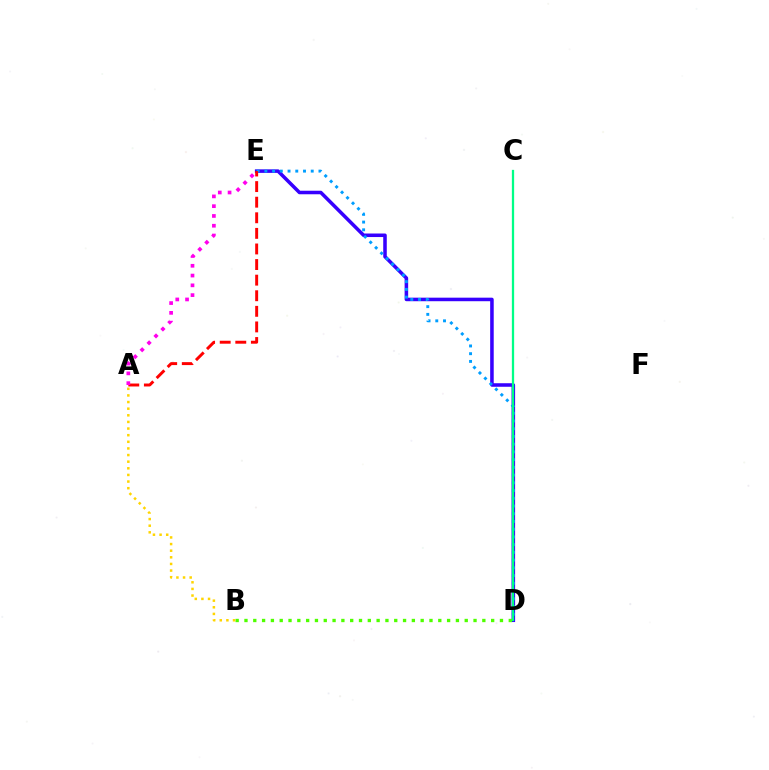{('D', 'E'): [{'color': '#3700ff', 'line_style': 'solid', 'thickness': 2.55}, {'color': '#009eff', 'line_style': 'dotted', 'thickness': 2.1}], ('B', 'D'): [{'color': '#4fff00', 'line_style': 'dotted', 'thickness': 2.39}], ('A', 'B'): [{'color': '#ffd500', 'line_style': 'dotted', 'thickness': 1.8}], ('C', 'D'): [{'color': '#00ff86', 'line_style': 'solid', 'thickness': 1.64}], ('A', 'E'): [{'color': '#ff0000', 'line_style': 'dashed', 'thickness': 2.12}, {'color': '#ff00ed', 'line_style': 'dotted', 'thickness': 2.66}]}